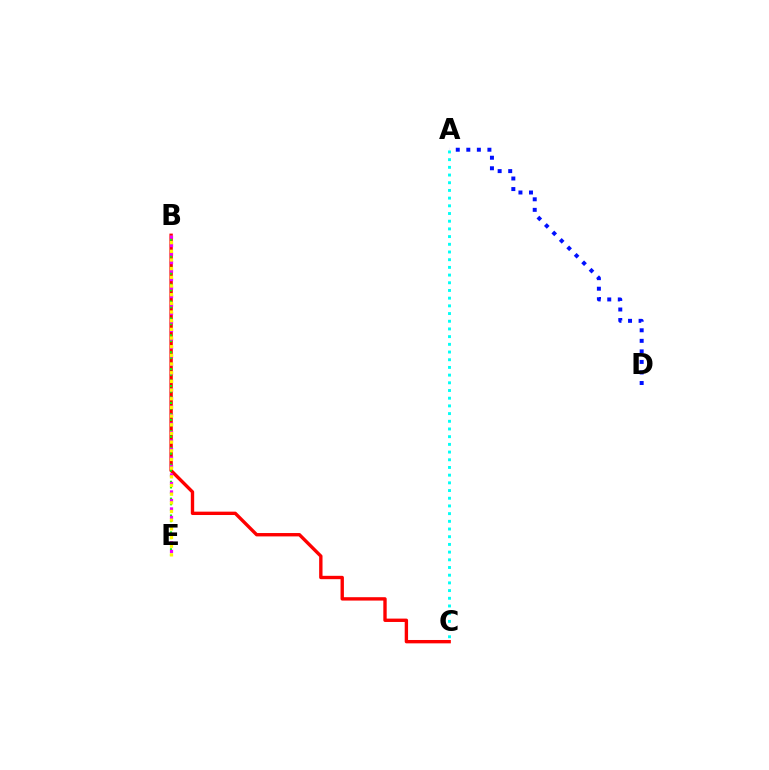{('B', 'C'): [{'color': '#ff0000', 'line_style': 'solid', 'thickness': 2.42}], ('A', 'D'): [{'color': '#0010ff', 'line_style': 'dotted', 'thickness': 2.86}], ('B', 'E'): [{'color': '#08ff00', 'line_style': 'dotted', 'thickness': 1.53}, {'color': '#ee00ff', 'line_style': 'dotted', 'thickness': 2.31}, {'color': '#fcf500', 'line_style': 'dotted', 'thickness': 2.36}], ('A', 'C'): [{'color': '#00fff6', 'line_style': 'dotted', 'thickness': 2.09}]}